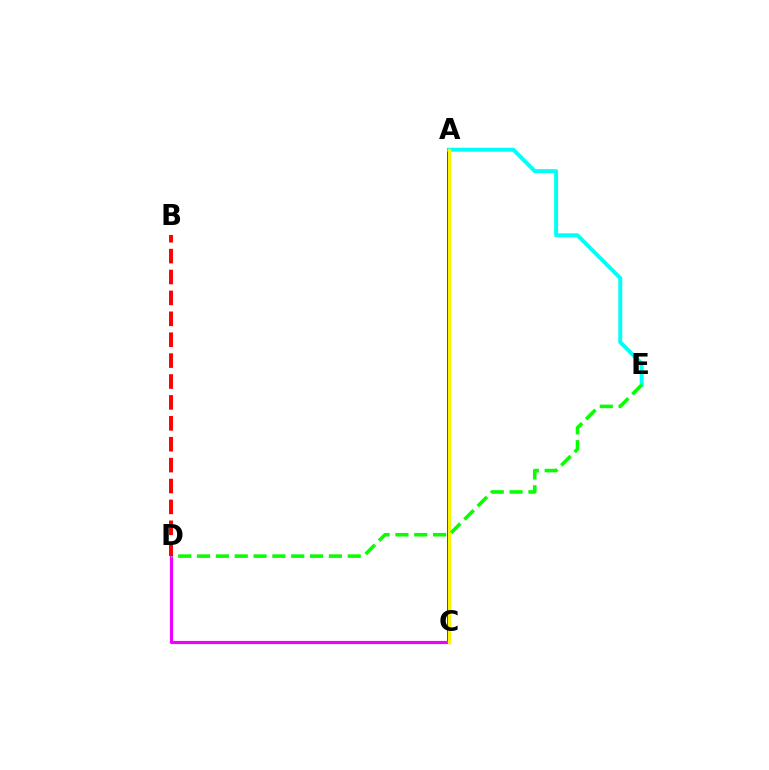{('A', 'C'): [{'color': '#0010ff', 'line_style': 'solid', 'thickness': 2.7}, {'color': '#fcf500', 'line_style': 'solid', 'thickness': 2.35}], ('C', 'D'): [{'color': '#ee00ff', 'line_style': 'solid', 'thickness': 2.28}], ('A', 'E'): [{'color': '#00fff6', 'line_style': 'solid', 'thickness': 2.83}], ('D', 'E'): [{'color': '#08ff00', 'line_style': 'dashed', 'thickness': 2.56}], ('B', 'D'): [{'color': '#ff0000', 'line_style': 'dashed', 'thickness': 2.84}]}